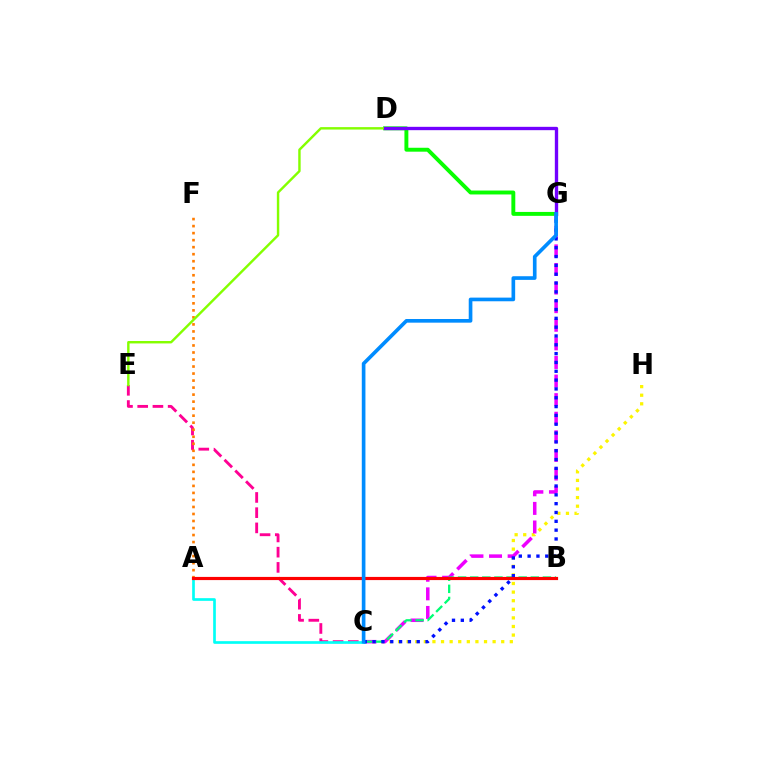{('C', 'H'): [{'color': '#fcf500', 'line_style': 'dotted', 'thickness': 2.34}], ('C', 'E'): [{'color': '#ff0094', 'line_style': 'dashed', 'thickness': 2.07}], ('D', 'G'): [{'color': '#08ff00', 'line_style': 'solid', 'thickness': 2.82}, {'color': '#7200ff', 'line_style': 'solid', 'thickness': 2.41}], ('A', 'F'): [{'color': '#ff7c00', 'line_style': 'dotted', 'thickness': 1.91}], ('D', 'E'): [{'color': '#84ff00', 'line_style': 'solid', 'thickness': 1.74}], ('C', 'G'): [{'color': '#ee00ff', 'line_style': 'dashed', 'thickness': 2.53}, {'color': '#0010ff', 'line_style': 'dotted', 'thickness': 2.4}, {'color': '#008cff', 'line_style': 'solid', 'thickness': 2.63}], ('A', 'C'): [{'color': '#00fff6', 'line_style': 'solid', 'thickness': 1.92}], ('B', 'C'): [{'color': '#00ff74', 'line_style': 'dashed', 'thickness': 1.65}], ('A', 'B'): [{'color': '#ff0000', 'line_style': 'solid', 'thickness': 2.28}]}